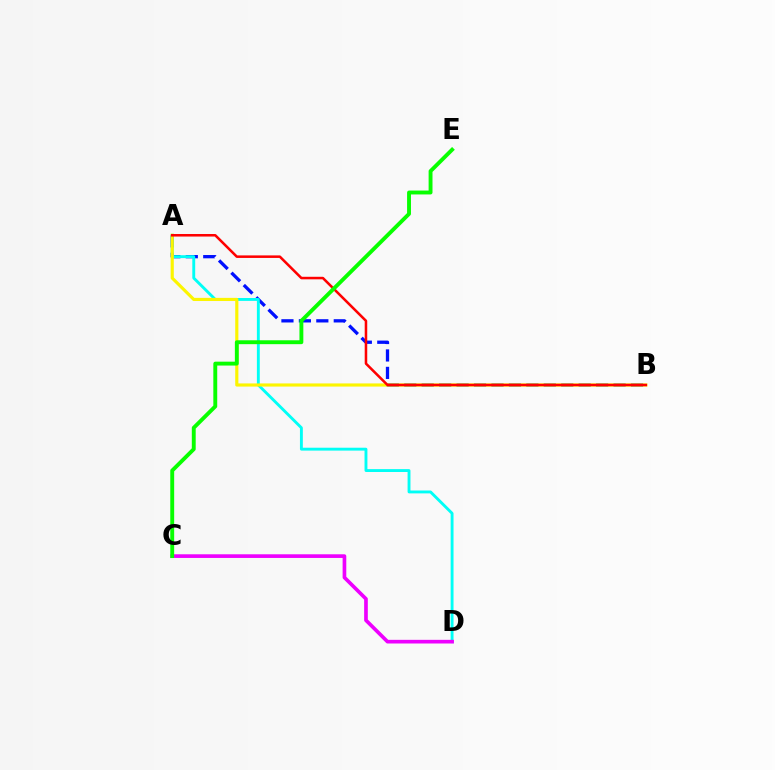{('A', 'B'): [{'color': '#0010ff', 'line_style': 'dashed', 'thickness': 2.37}, {'color': '#fcf500', 'line_style': 'solid', 'thickness': 2.27}, {'color': '#ff0000', 'line_style': 'solid', 'thickness': 1.83}], ('A', 'D'): [{'color': '#00fff6', 'line_style': 'solid', 'thickness': 2.07}], ('C', 'D'): [{'color': '#ee00ff', 'line_style': 'solid', 'thickness': 2.64}], ('C', 'E'): [{'color': '#08ff00', 'line_style': 'solid', 'thickness': 2.8}]}